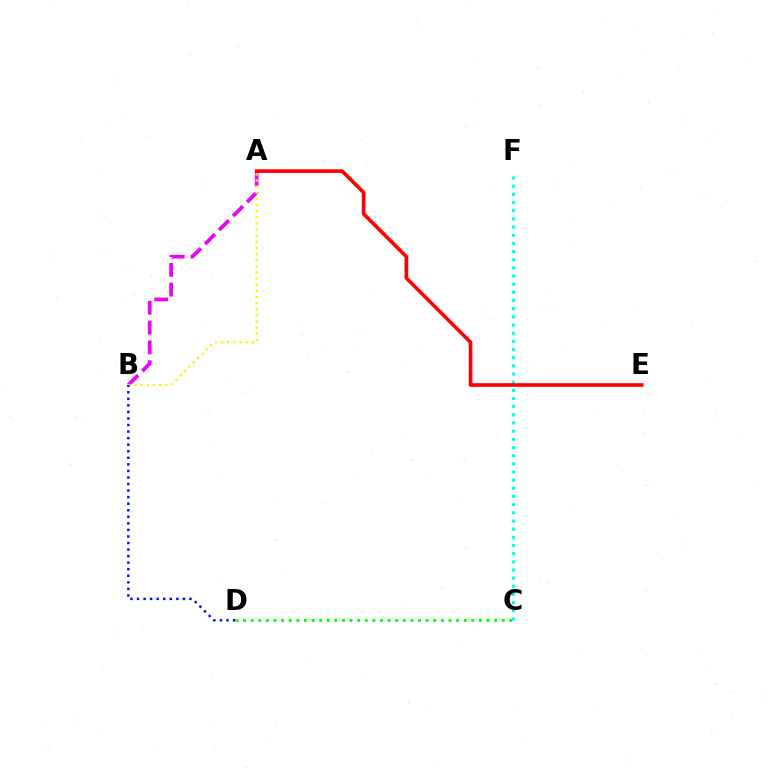{('C', 'F'): [{'color': '#00fff6', 'line_style': 'dotted', 'thickness': 2.22}], ('A', 'B'): [{'color': '#ee00ff', 'line_style': 'dashed', 'thickness': 2.69}, {'color': '#fcf500', 'line_style': 'dotted', 'thickness': 1.67}], ('B', 'D'): [{'color': '#0010ff', 'line_style': 'dotted', 'thickness': 1.78}], ('C', 'D'): [{'color': '#08ff00', 'line_style': 'dotted', 'thickness': 2.07}], ('A', 'E'): [{'color': '#ff0000', 'line_style': 'solid', 'thickness': 2.62}]}